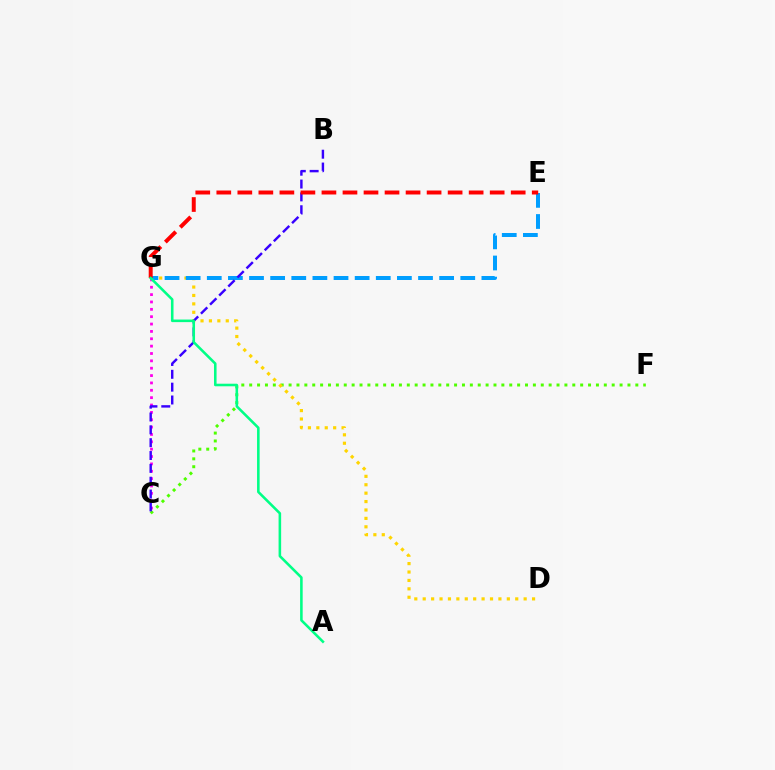{('C', 'F'): [{'color': '#4fff00', 'line_style': 'dotted', 'thickness': 2.14}], ('D', 'G'): [{'color': '#ffd500', 'line_style': 'dotted', 'thickness': 2.29}], ('C', 'G'): [{'color': '#ff00ed', 'line_style': 'dotted', 'thickness': 2.0}], ('E', 'G'): [{'color': '#009eff', 'line_style': 'dashed', 'thickness': 2.87}, {'color': '#ff0000', 'line_style': 'dashed', 'thickness': 2.86}], ('B', 'C'): [{'color': '#3700ff', 'line_style': 'dashed', 'thickness': 1.74}], ('A', 'G'): [{'color': '#00ff86', 'line_style': 'solid', 'thickness': 1.85}]}